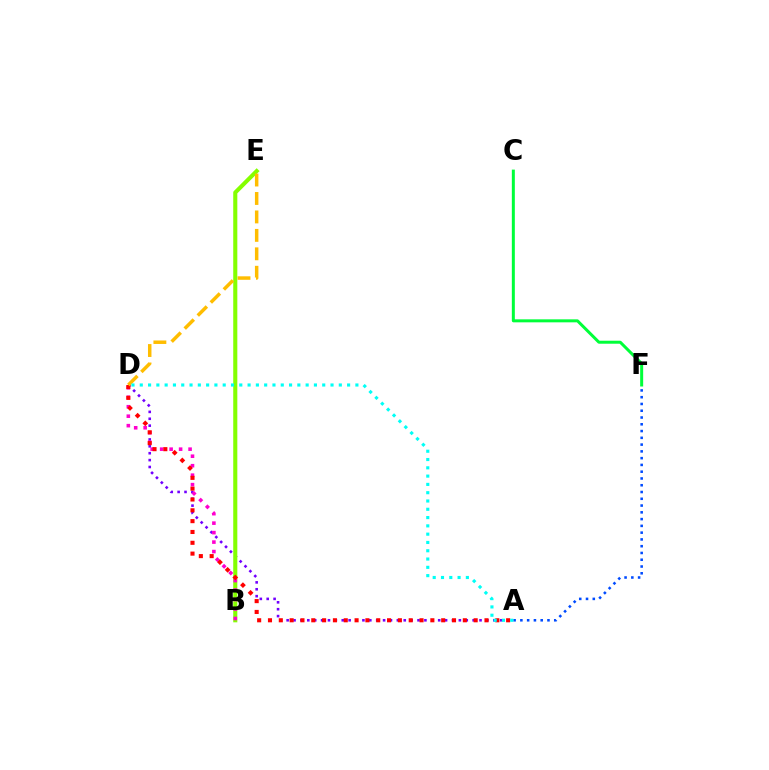{('A', 'D'): [{'color': '#7200ff', 'line_style': 'dotted', 'thickness': 1.87}, {'color': '#ff0000', 'line_style': 'dotted', 'thickness': 2.94}, {'color': '#00fff6', 'line_style': 'dotted', 'thickness': 2.25}], ('B', 'E'): [{'color': '#84ff00', 'line_style': 'solid', 'thickness': 2.95}], ('A', 'F'): [{'color': '#004bff', 'line_style': 'dotted', 'thickness': 1.84}], ('B', 'D'): [{'color': '#ff00cf', 'line_style': 'dotted', 'thickness': 2.57}], ('C', 'F'): [{'color': '#00ff39', 'line_style': 'solid', 'thickness': 2.16}], ('D', 'E'): [{'color': '#ffbd00', 'line_style': 'dashed', 'thickness': 2.51}]}